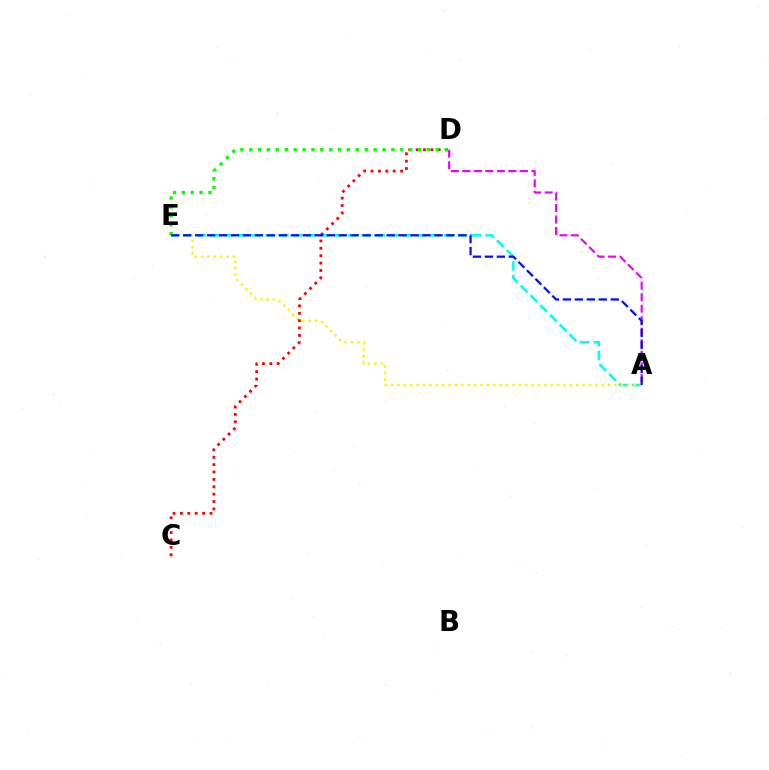{('A', 'D'): [{'color': '#ee00ff', 'line_style': 'dashed', 'thickness': 1.56}], ('A', 'E'): [{'color': '#00fff6', 'line_style': 'dashed', 'thickness': 1.87}, {'color': '#fcf500', 'line_style': 'dotted', 'thickness': 1.73}, {'color': '#0010ff', 'line_style': 'dashed', 'thickness': 1.63}], ('C', 'D'): [{'color': '#ff0000', 'line_style': 'dotted', 'thickness': 2.01}], ('D', 'E'): [{'color': '#08ff00', 'line_style': 'dotted', 'thickness': 2.41}]}